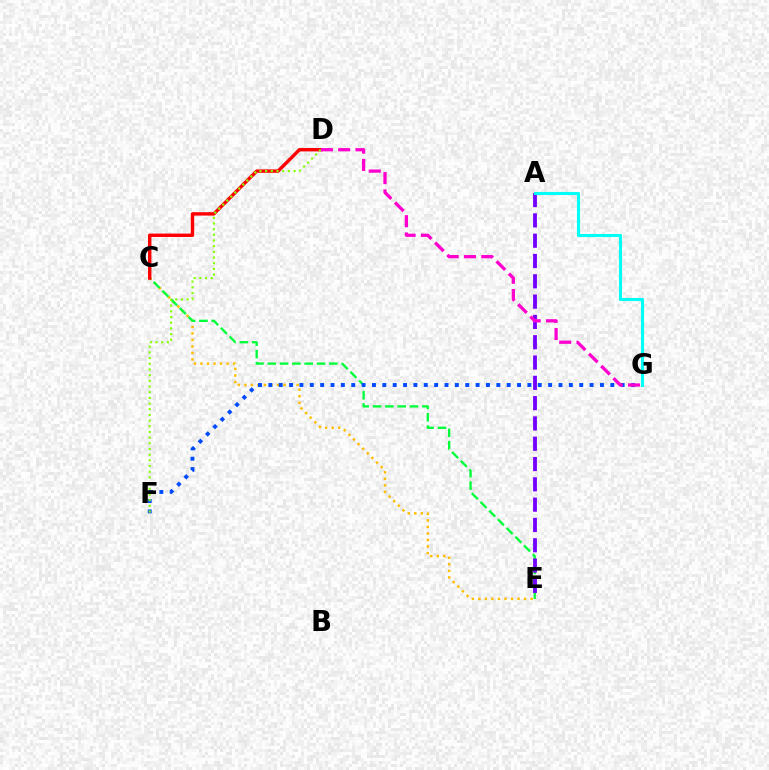{('C', 'E'): [{'color': '#ffbd00', 'line_style': 'dotted', 'thickness': 1.77}, {'color': '#00ff39', 'line_style': 'dashed', 'thickness': 1.67}], ('A', 'E'): [{'color': '#7200ff', 'line_style': 'dashed', 'thickness': 2.76}], ('F', 'G'): [{'color': '#004bff', 'line_style': 'dotted', 'thickness': 2.82}], ('C', 'D'): [{'color': '#ff0000', 'line_style': 'solid', 'thickness': 2.45}], ('A', 'G'): [{'color': '#00fff6', 'line_style': 'solid', 'thickness': 2.22}], ('D', 'F'): [{'color': '#84ff00', 'line_style': 'dotted', 'thickness': 1.54}], ('D', 'G'): [{'color': '#ff00cf', 'line_style': 'dashed', 'thickness': 2.35}]}